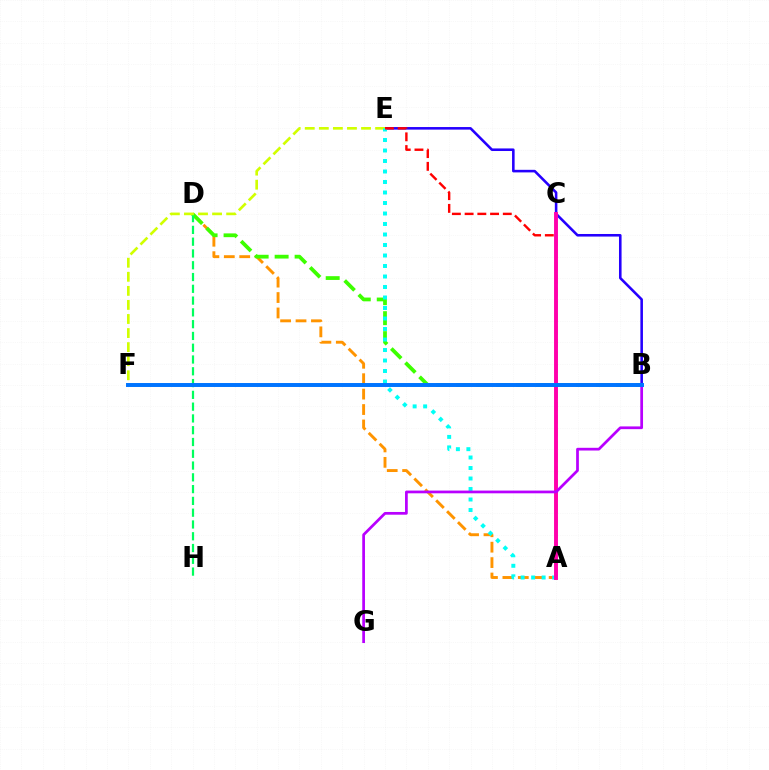{('A', 'D'): [{'color': '#ff9400', 'line_style': 'dashed', 'thickness': 2.09}], ('B', 'D'): [{'color': '#3dff00', 'line_style': 'dashed', 'thickness': 2.71}], ('B', 'E'): [{'color': '#2500ff', 'line_style': 'solid', 'thickness': 1.85}], ('D', 'H'): [{'color': '#00ff5c', 'line_style': 'dashed', 'thickness': 1.6}], ('E', 'F'): [{'color': '#d1ff00', 'line_style': 'dashed', 'thickness': 1.91}], ('A', 'E'): [{'color': '#00fff6', 'line_style': 'dotted', 'thickness': 2.85}, {'color': '#ff0000', 'line_style': 'dashed', 'thickness': 1.73}], ('A', 'C'): [{'color': '#ff00ac', 'line_style': 'solid', 'thickness': 2.8}], ('B', 'G'): [{'color': '#b900ff', 'line_style': 'solid', 'thickness': 1.97}], ('B', 'F'): [{'color': '#0074ff', 'line_style': 'solid', 'thickness': 2.84}]}